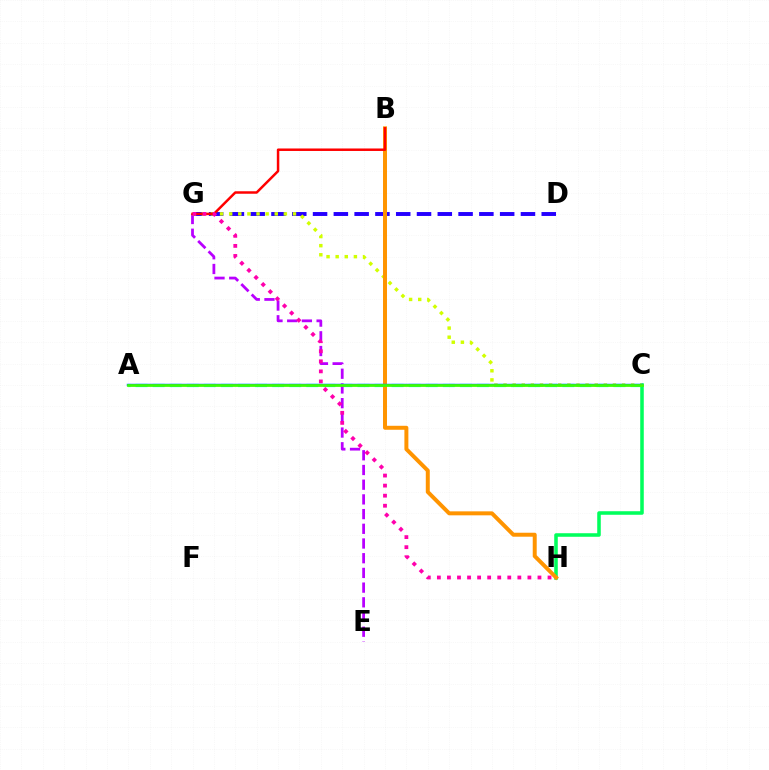{('A', 'C'): [{'color': '#00fff6', 'line_style': 'dashed', 'thickness': 2.32}, {'color': '#0074ff', 'line_style': 'solid', 'thickness': 1.77}, {'color': '#3dff00', 'line_style': 'solid', 'thickness': 1.95}], ('D', 'G'): [{'color': '#2500ff', 'line_style': 'dashed', 'thickness': 2.82}], ('E', 'G'): [{'color': '#b900ff', 'line_style': 'dashed', 'thickness': 2.0}], ('C', 'H'): [{'color': '#00ff5c', 'line_style': 'solid', 'thickness': 2.55}], ('C', 'G'): [{'color': '#d1ff00', 'line_style': 'dotted', 'thickness': 2.48}], ('B', 'H'): [{'color': '#ff9400', 'line_style': 'solid', 'thickness': 2.86}], ('B', 'G'): [{'color': '#ff0000', 'line_style': 'solid', 'thickness': 1.79}], ('G', 'H'): [{'color': '#ff00ac', 'line_style': 'dotted', 'thickness': 2.73}]}